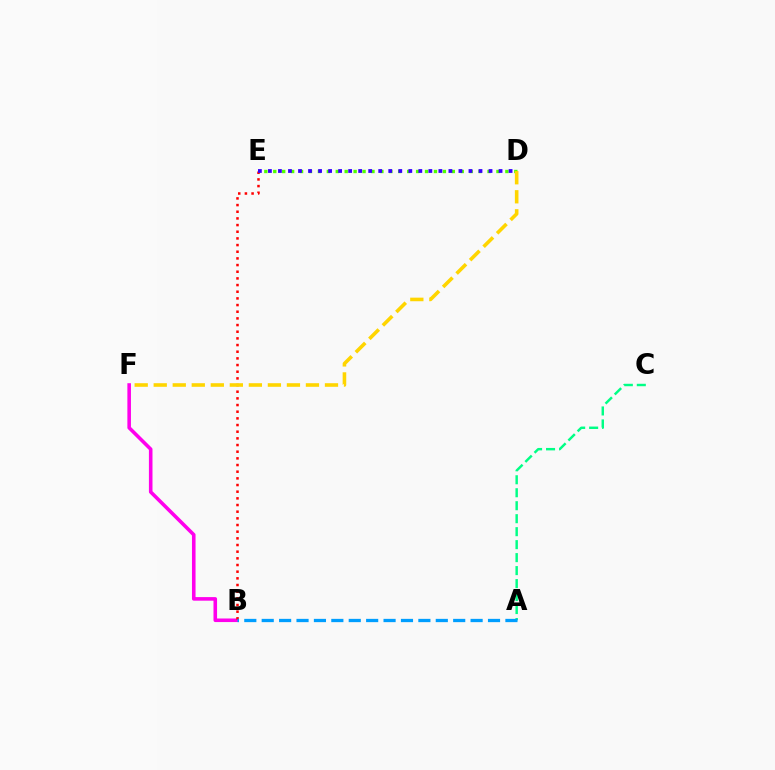{('B', 'F'): [{'color': '#ff00ed', 'line_style': 'solid', 'thickness': 2.58}], ('A', 'C'): [{'color': '#00ff86', 'line_style': 'dashed', 'thickness': 1.76}], ('B', 'E'): [{'color': '#ff0000', 'line_style': 'dotted', 'thickness': 1.81}], ('D', 'E'): [{'color': '#4fff00', 'line_style': 'dotted', 'thickness': 2.43}, {'color': '#3700ff', 'line_style': 'dotted', 'thickness': 2.72}], ('A', 'B'): [{'color': '#009eff', 'line_style': 'dashed', 'thickness': 2.36}], ('D', 'F'): [{'color': '#ffd500', 'line_style': 'dashed', 'thickness': 2.58}]}